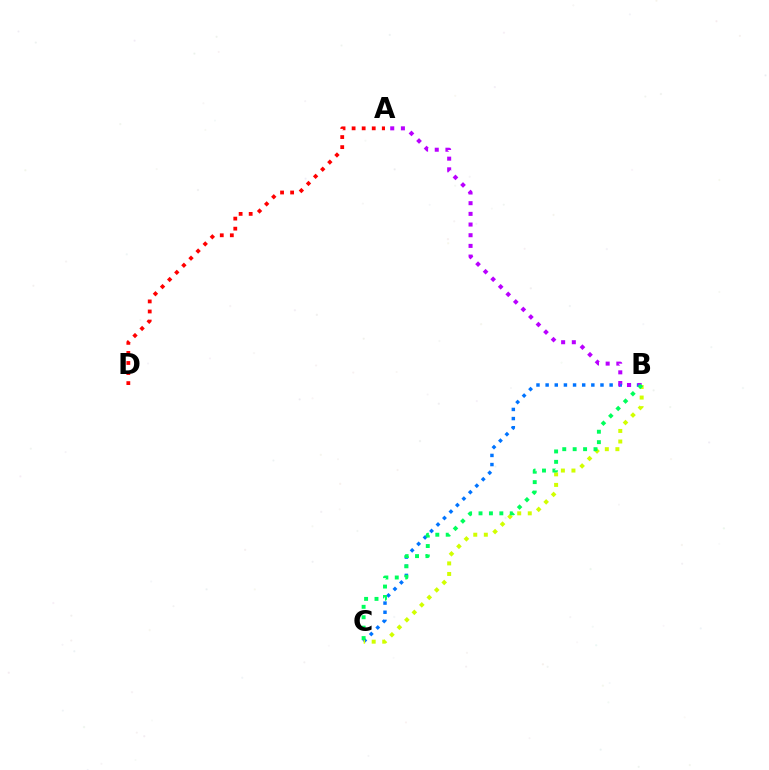{('B', 'C'): [{'color': '#0074ff', 'line_style': 'dotted', 'thickness': 2.48}, {'color': '#d1ff00', 'line_style': 'dotted', 'thickness': 2.87}, {'color': '#00ff5c', 'line_style': 'dotted', 'thickness': 2.83}], ('A', 'D'): [{'color': '#ff0000', 'line_style': 'dotted', 'thickness': 2.73}], ('A', 'B'): [{'color': '#b900ff', 'line_style': 'dotted', 'thickness': 2.9}]}